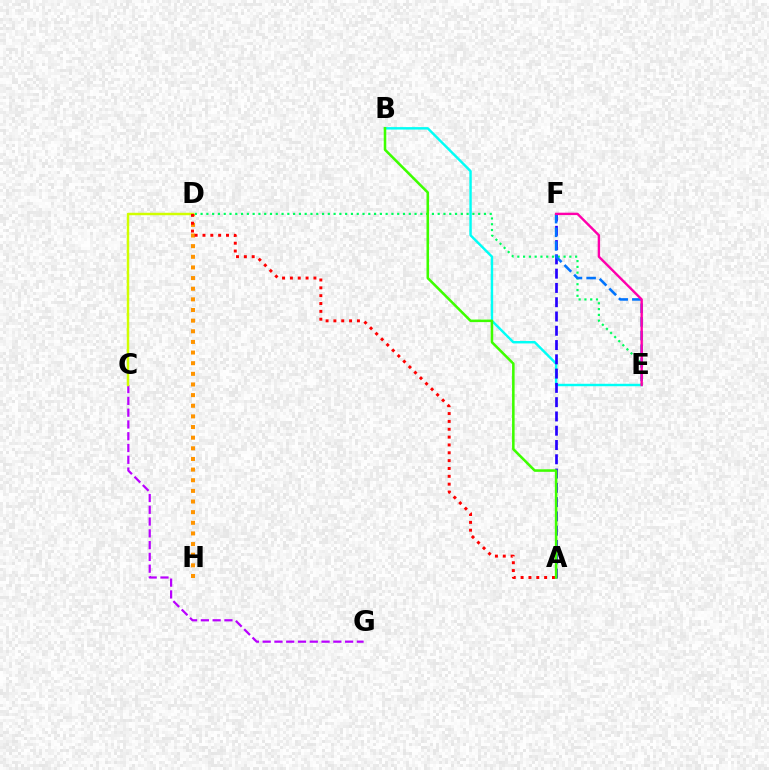{('B', 'E'): [{'color': '#00fff6', 'line_style': 'solid', 'thickness': 1.76}], ('D', 'E'): [{'color': '#00ff5c', 'line_style': 'dotted', 'thickness': 1.57}], ('C', 'G'): [{'color': '#b900ff', 'line_style': 'dashed', 'thickness': 1.6}], ('A', 'F'): [{'color': '#2500ff', 'line_style': 'dashed', 'thickness': 1.94}], ('E', 'F'): [{'color': '#0074ff', 'line_style': 'dashed', 'thickness': 1.85}, {'color': '#ff00ac', 'line_style': 'solid', 'thickness': 1.73}], ('D', 'H'): [{'color': '#ff9400', 'line_style': 'dotted', 'thickness': 2.89}], ('C', 'D'): [{'color': '#d1ff00', 'line_style': 'solid', 'thickness': 1.77}], ('A', 'D'): [{'color': '#ff0000', 'line_style': 'dotted', 'thickness': 2.13}], ('A', 'B'): [{'color': '#3dff00', 'line_style': 'solid', 'thickness': 1.83}]}